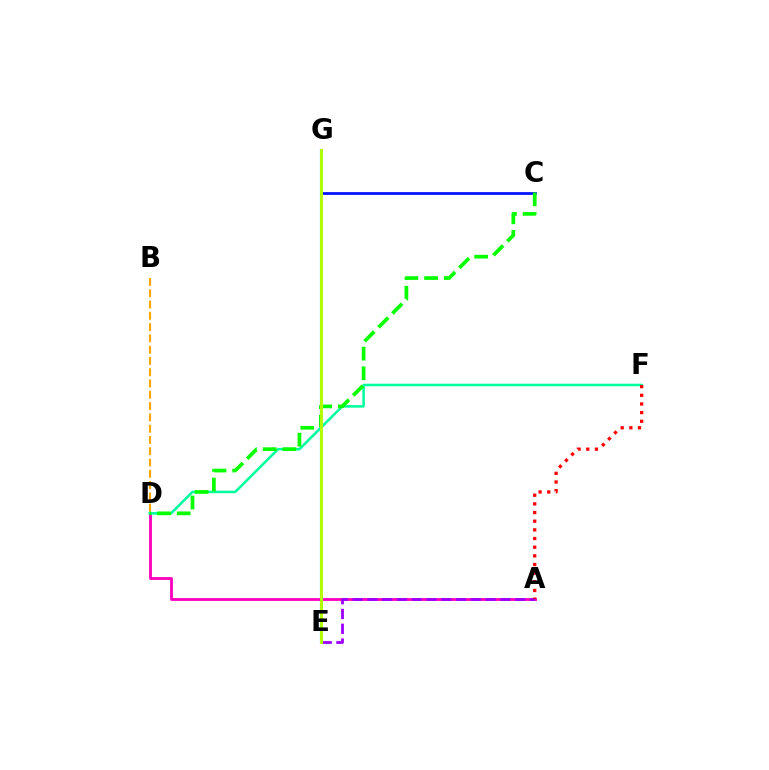{('A', 'D'): [{'color': '#ff00bd', 'line_style': 'solid', 'thickness': 2.04}], ('D', 'F'): [{'color': '#00ff9d', 'line_style': 'solid', 'thickness': 1.83}], ('A', 'E'): [{'color': '#9b00ff', 'line_style': 'dashed', 'thickness': 2.01}], ('C', 'G'): [{'color': '#0010ff', 'line_style': 'solid', 'thickness': 1.97}], ('B', 'D'): [{'color': '#ffa500', 'line_style': 'dashed', 'thickness': 1.53}], ('C', 'D'): [{'color': '#08ff00', 'line_style': 'dashed', 'thickness': 2.67}], ('E', 'G'): [{'color': '#00b5ff', 'line_style': 'solid', 'thickness': 1.54}, {'color': '#b3ff00', 'line_style': 'solid', 'thickness': 2.13}], ('A', 'F'): [{'color': '#ff0000', 'line_style': 'dotted', 'thickness': 2.35}]}